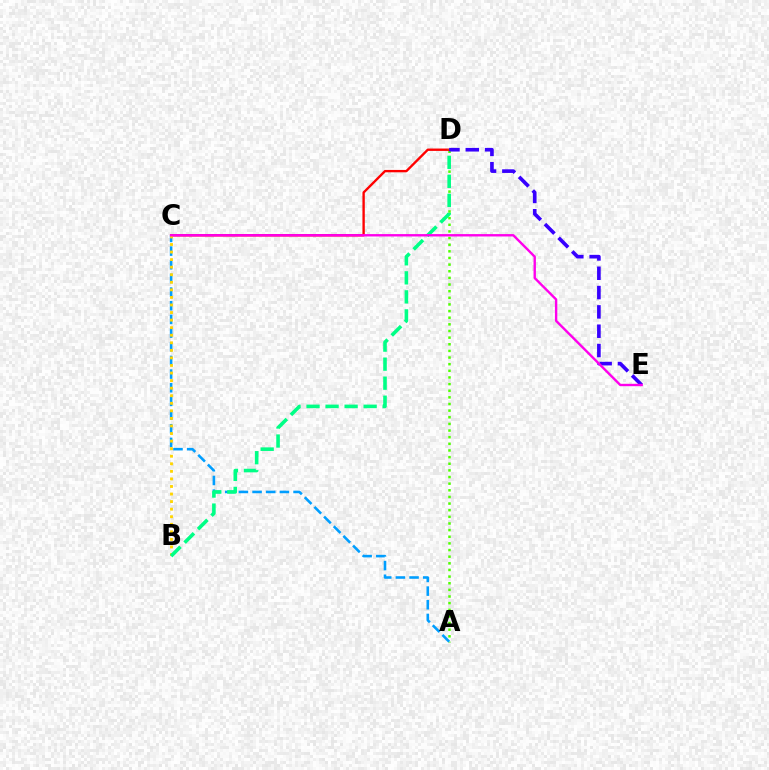{('A', 'D'): [{'color': '#4fff00', 'line_style': 'dotted', 'thickness': 1.8}], ('A', 'C'): [{'color': '#009eff', 'line_style': 'dashed', 'thickness': 1.86}], ('C', 'D'): [{'color': '#ff0000', 'line_style': 'solid', 'thickness': 1.7}], ('B', 'C'): [{'color': '#ffd500', 'line_style': 'dotted', 'thickness': 2.05}], ('B', 'D'): [{'color': '#00ff86', 'line_style': 'dashed', 'thickness': 2.59}], ('D', 'E'): [{'color': '#3700ff', 'line_style': 'dashed', 'thickness': 2.62}], ('C', 'E'): [{'color': '#ff00ed', 'line_style': 'solid', 'thickness': 1.72}]}